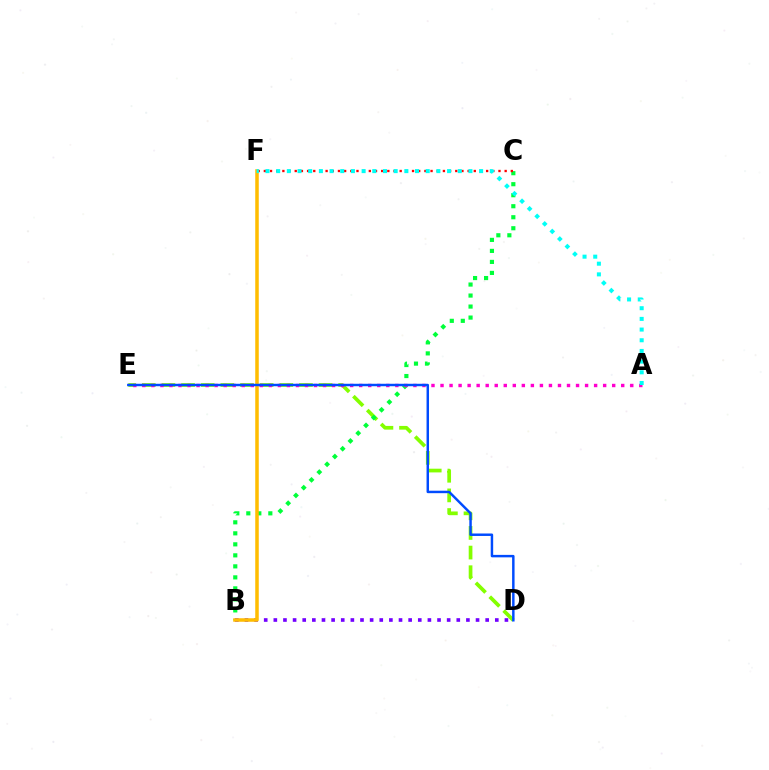{('D', 'E'): [{'color': '#84ff00', 'line_style': 'dashed', 'thickness': 2.67}, {'color': '#004bff', 'line_style': 'solid', 'thickness': 1.77}], ('B', 'C'): [{'color': '#00ff39', 'line_style': 'dotted', 'thickness': 2.99}], ('C', 'F'): [{'color': '#ff0000', 'line_style': 'dotted', 'thickness': 1.68}], ('B', 'D'): [{'color': '#7200ff', 'line_style': 'dotted', 'thickness': 2.62}], ('B', 'F'): [{'color': '#ffbd00', 'line_style': 'solid', 'thickness': 2.53}], ('A', 'E'): [{'color': '#ff00cf', 'line_style': 'dotted', 'thickness': 2.45}], ('A', 'F'): [{'color': '#00fff6', 'line_style': 'dotted', 'thickness': 2.9}]}